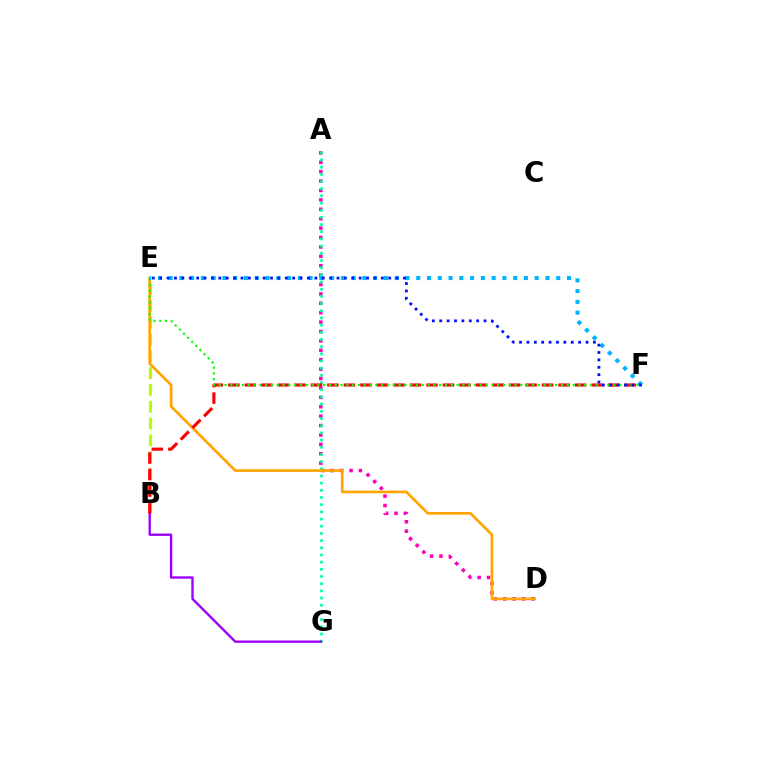{('B', 'E'): [{'color': '#b3ff00', 'line_style': 'dashed', 'thickness': 2.28}], ('A', 'D'): [{'color': '#ff00bd', 'line_style': 'dotted', 'thickness': 2.55}], ('A', 'G'): [{'color': '#00ff9d', 'line_style': 'dotted', 'thickness': 1.95}], ('B', 'G'): [{'color': '#9b00ff', 'line_style': 'solid', 'thickness': 1.69}], ('D', 'E'): [{'color': '#ffa500', 'line_style': 'solid', 'thickness': 1.93}], ('B', 'F'): [{'color': '#ff0000', 'line_style': 'dashed', 'thickness': 2.24}], ('E', 'F'): [{'color': '#08ff00', 'line_style': 'dotted', 'thickness': 1.58}, {'color': '#00b5ff', 'line_style': 'dotted', 'thickness': 2.93}, {'color': '#0010ff', 'line_style': 'dotted', 'thickness': 2.01}]}